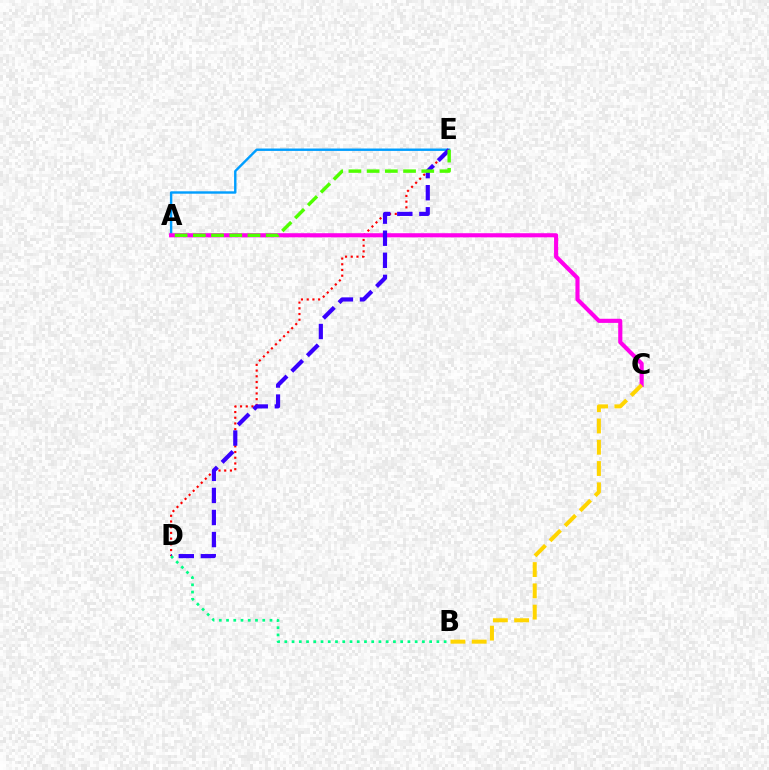{('A', 'E'): [{'color': '#009eff', 'line_style': 'solid', 'thickness': 1.74}, {'color': '#4fff00', 'line_style': 'dashed', 'thickness': 2.47}], ('D', 'E'): [{'color': '#ff0000', 'line_style': 'dotted', 'thickness': 1.55}, {'color': '#3700ff', 'line_style': 'dashed', 'thickness': 3.0}], ('A', 'C'): [{'color': '#ff00ed', 'line_style': 'solid', 'thickness': 2.97}], ('B', 'C'): [{'color': '#ffd500', 'line_style': 'dashed', 'thickness': 2.89}], ('B', 'D'): [{'color': '#00ff86', 'line_style': 'dotted', 'thickness': 1.97}]}